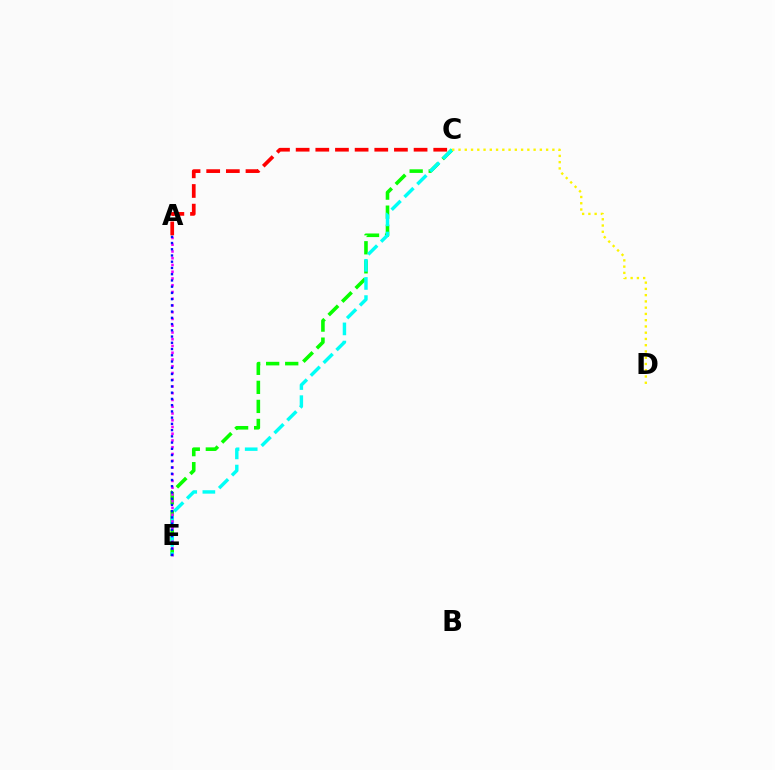{('C', 'E'): [{'color': '#08ff00', 'line_style': 'dashed', 'thickness': 2.59}, {'color': '#00fff6', 'line_style': 'dashed', 'thickness': 2.46}], ('A', 'E'): [{'color': '#ee00ff', 'line_style': 'dotted', 'thickness': 1.83}, {'color': '#0010ff', 'line_style': 'dotted', 'thickness': 1.69}], ('C', 'D'): [{'color': '#fcf500', 'line_style': 'dotted', 'thickness': 1.7}], ('A', 'C'): [{'color': '#ff0000', 'line_style': 'dashed', 'thickness': 2.67}]}